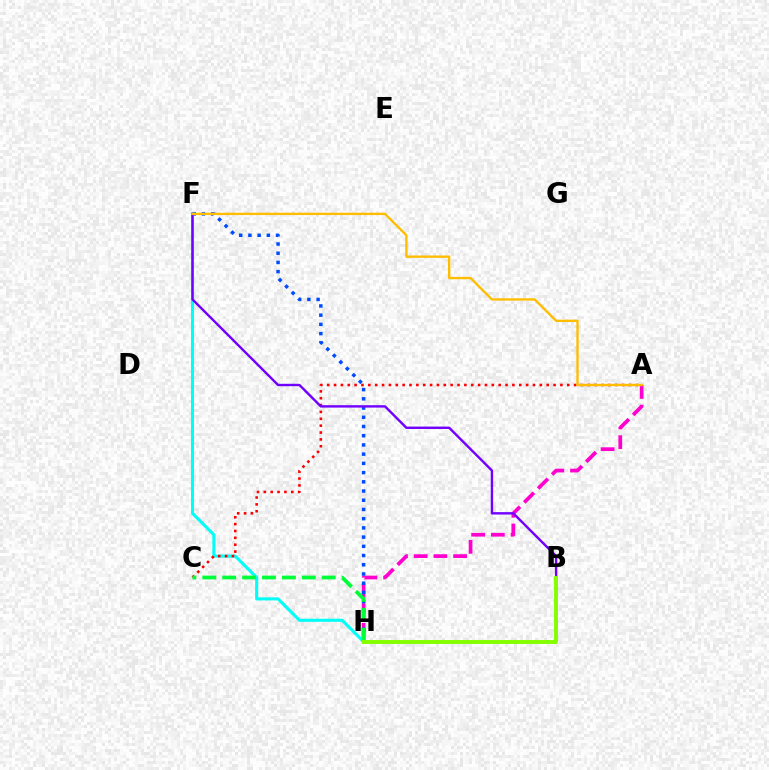{('A', 'H'): [{'color': '#ff00cf', 'line_style': 'dashed', 'thickness': 2.68}], ('F', 'H'): [{'color': '#004bff', 'line_style': 'dotted', 'thickness': 2.5}, {'color': '#00fff6', 'line_style': 'solid', 'thickness': 2.21}], ('A', 'C'): [{'color': '#ff0000', 'line_style': 'dotted', 'thickness': 1.86}], ('C', 'H'): [{'color': '#00ff39', 'line_style': 'dashed', 'thickness': 2.7}], ('B', 'F'): [{'color': '#7200ff', 'line_style': 'solid', 'thickness': 1.73}], ('B', 'H'): [{'color': '#84ff00', 'line_style': 'solid', 'thickness': 2.82}], ('A', 'F'): [{'color': '#ffbd00', 'line_style': 'solid', 'thickness': 1.68}]}